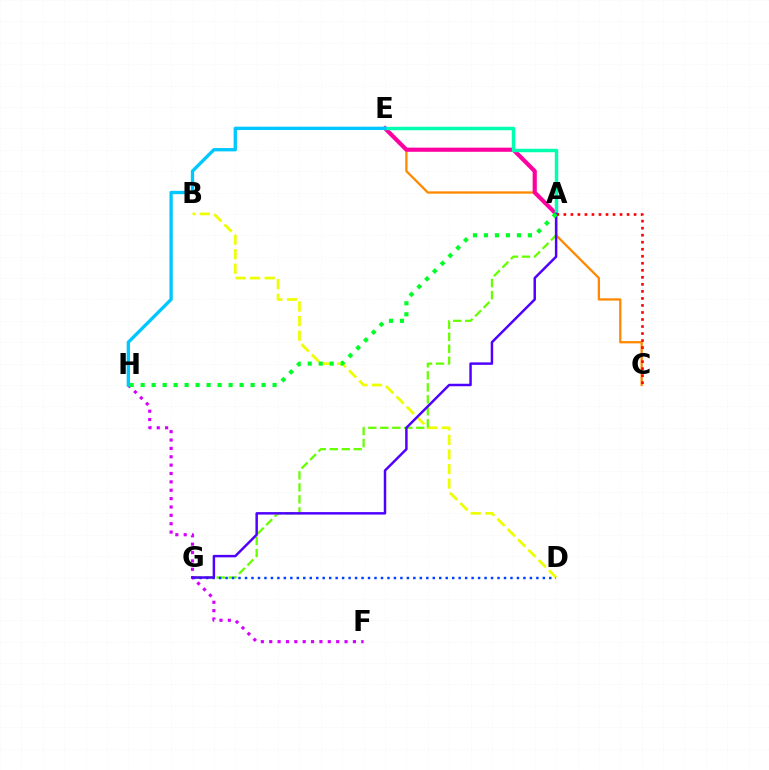{('C', 'E'): [{'color': '#ff8800', 'line_style': 'solid', 'thickness': 1.65}], ('B', 'D'): [{'color': '#eeff00', 'line_style': 'dashed', 'thickness': 1.98}], ('A', 'E'): [{'color': '#ff00a0', 'line_style': 'solid', 'thickness': 2.99}, {'color': '#00ffaf', 'line_style': 'solid', 'thickness': 2.5}], ('A', 'G'): [{'color': '#66ff00', 'line_style': 'dashed', 'thickness': 1.63}, {'color': '#4f00ff', 'line_style': 'solid', 'thickness': 1.78}], ('F', 'H'): [{'color': '#d600ff', 'line_style': 'dotted', 'thickness': 2.27}], ('A', 'C'): [{'color': '#ff0000', 'line_style': 'dotted', 'thickness': 1.91}], ('E', 'H'): [{'color': '#00c7ff', 'line_style': 'solid', 'thickness': 2.39}], ('D', 'G'): [{'color': '#003fff', 'line_style': 'dotted', 'thickness': 1.76}], ('A', 'H'): [{'color': '#00ff27', 'line_style': 'dotted', 'thickness': 2.99}]}